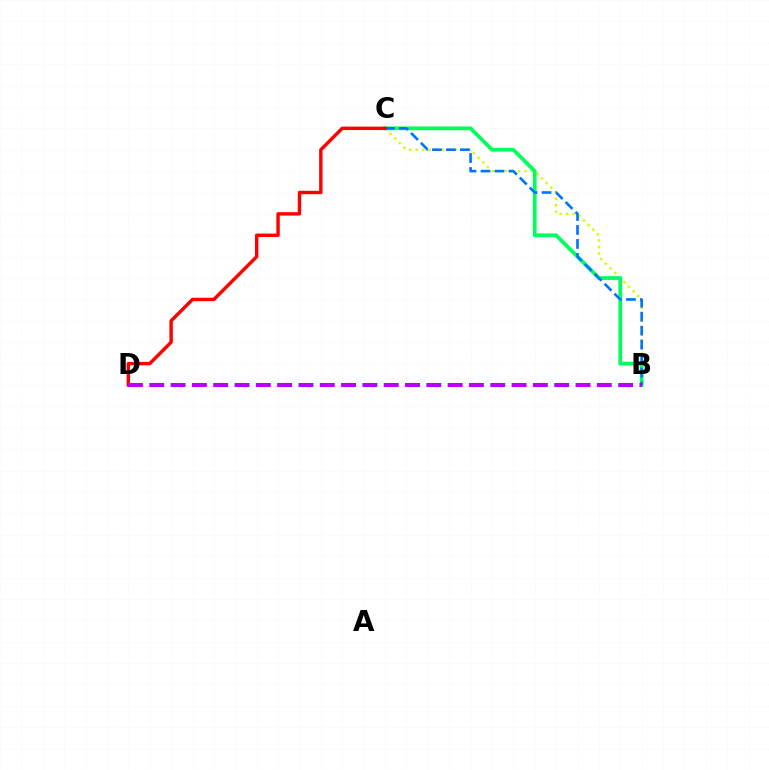{('B', 'C'): [{'color': '#d1ff00', 'line_style': 'dotted', 'thickness': 1.78}, {'color': '#00ff5c', 'line_style': 'solid', 'thickness': 2.71}, {'color': '#0074ff', 'line_style': 'dashed', 'thickness': 1.9}], ('C', 'D'): [{'color': '#ff0000', 'line_style': 'solid', 'thickness': 2.46}], ('B', 'D'): [{'color': '#b900ff', 'line_style': 'dashed', 'thickness': 2.9}]}